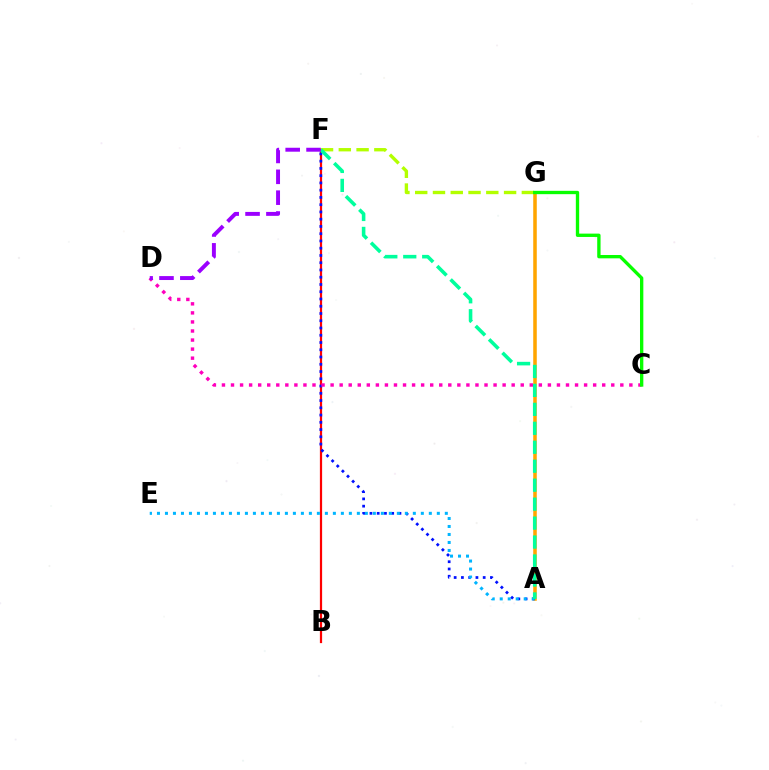{('B', 'F'): [{'color': '#ff0000', 'line_style': 'solid', 'thickness': 1.6}], ('A', 'G'): [{'color': '#ffa500', 'line_style': 'solid', 'thickness': 2.55}], ('A', 'F'): [{'color': '#0010ff', 'line_style': 'dotted', 'thickness': 1.97}, {'color': '#00ff9d', 'line_style': 'dashed', 'thickness': 2.58}], ('F', 'G'): [{'color': '#b3ff00', 'line_style': 'dashed', 'thickness': 2.41}], ('A', 'E'): [{'color': '#00b5ff', 'line_style': 'dotted', 'thickness': 2.17}], ('C', 'D'): [{'color': '#ff00bd', 'line_style': 'dotted', 'thickness': 2.46}], ('C', 'G'): [{'color': '#08ff00', 'line_style': 'solid', 'thickness': 2.4}], ('D', 'F'): [{'color': '#9b00ff', 'line_style': 'dashed', 'thickness': 2.83}]}